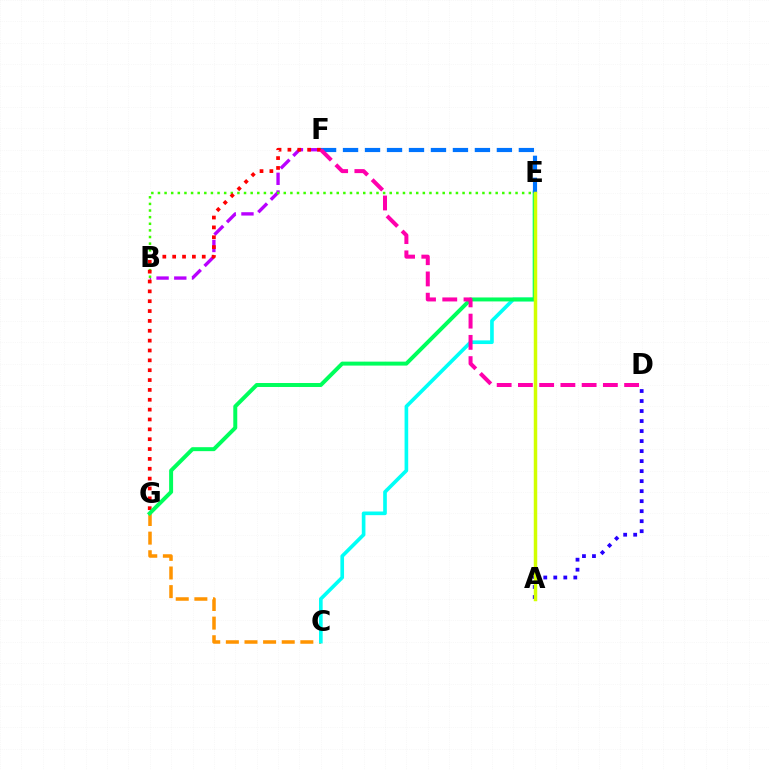{('B', 'F'): [{'color': '#b900ff', 'line_style': 'dashed', 'thickness': 2.41}], ('C', 'G'): [{'color': '#ff9400', 'line_style': 'dashed', 'thickness': 2.53}], ('B', 'E'): [{'color': '#3dff00', 'line_style': 'dotted', 'thickness': 1.8}], ('A', 'D'): [{'color': '#2500ff', 'line_style': 'dotted', 'thickness': 2.72}], ('F', 'G'): [{'color': '#ff0000', 'line_style': 'dotted', 'thickness': 2.68}], ('C', 'E'): [{'color': '#00fff6', 'line_style': 'solid', 'thickness': 2.63}], ('E', 'G'): [{'color': '#00ff5c', 'line_style': 'solid', 'thickness': 2.86}], ('E', 'F'): [{'color': '#0074ff', 'line_style': 'dashed', 'thickness': 2.99}], ('D', 'F'): [{'color': '#ff00ac', 'line_style': 'dashed', 'thickness': 2.89}], ('A', 'E'): [{'color': '#d1ff00', 'line_style': 'solid', 'thickness': 2.5}]}